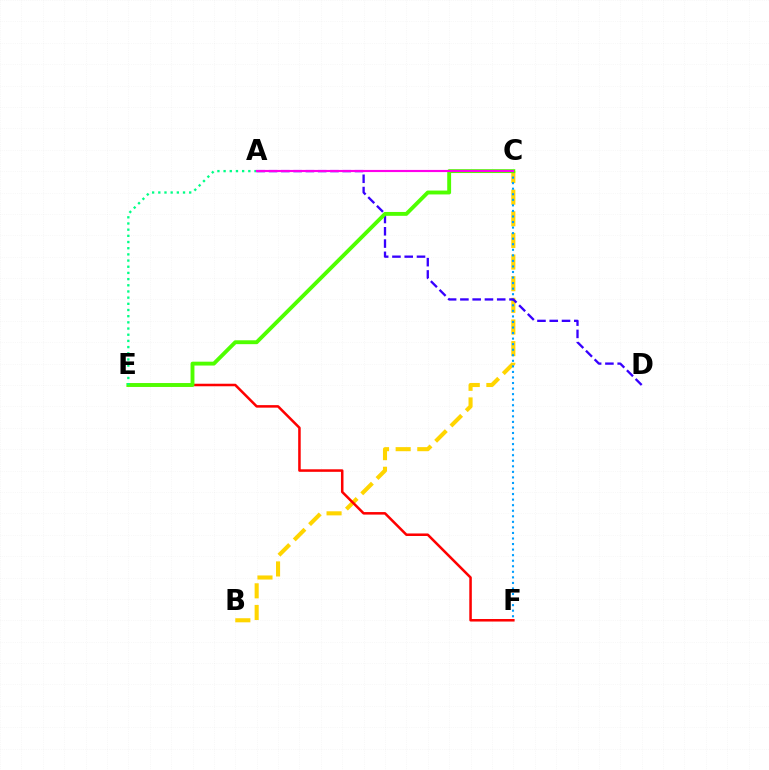{('B', 'C'): [{'color': '#ffd500', 'line_style': 'dashed', 'thickness': 2.94}], ('E', 'F'): [{'color': '#ff0000', 'line_style': 'solid', 'thickness': 1.82}], ('C', 'F'): [{'color': '#009eff', 'line_style': 'dotted', 'thickness': 1.51}], ('A', 'D'): [{'color': '#3700ff', 'line_style': 'dashed', 'thickness': 1.67}], ('C', 'E'): [{'color': '#4fff00', 'line_style': 'solid', 'thickness': 2.79}], ('A', 'E'): [{'color': '#00ff86', 'line_style': 'dotted', 'thickness': 1.68}], ('A', 'C'): [{'color': '#ff00ed', 'line_style': 'solid', 'thickness': 1.55}]}